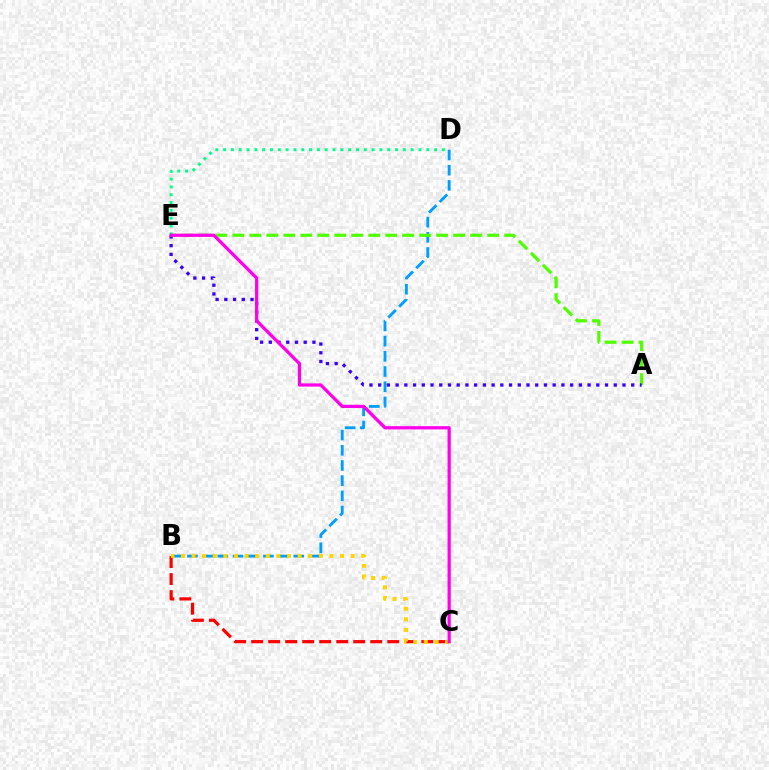{('B', 'D'): [{'color': '#009eff', 'line_style': 'dashed', 'thickness': 2.06}], ('A', 'E'): [{'color': '#4fff00', 'line_style': 'dashed', 'thickness': 2.31}, {'color': '#3700ff', 'line_style': 'dotted', 'thickness': 2.37}], ('D', 'E'): [{'color': '#00ff86', 'line_style': 'dotted', 'thickness': 2.12}], ('B', 'C'): [{'color': '#ff0000', 'line_style': 'dashed', 'thickness': 2.31}, {'color': '#ffd500', 'line_style': 'dotted', 'thickness': 2.88}], ('C', 'E'): [{'color': '#ff00ed', 'line_style': 'solid', 'thickness': 2.33}]}